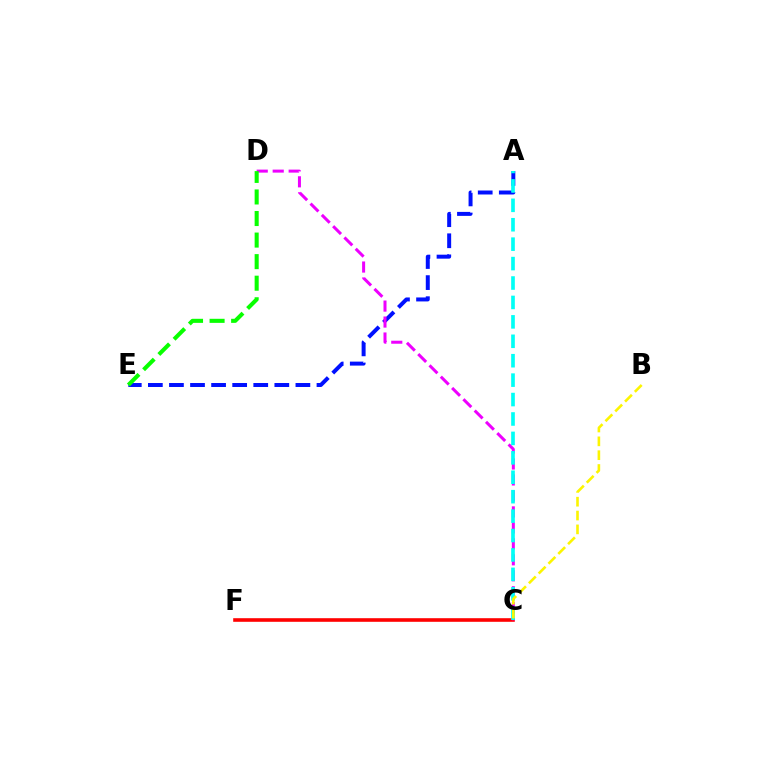{('A', 'E'): [{'color': '#0010ff', 'line_style': 'dashed', 'thickness': 2.86}], ('C', 'F'): [{'color': '#ff0000', 'line_style': 'solid', 'thickness': 2.59}], ('C', 'D'): [{'color': '#ee00ff', 'line_style': 'dashed', 'thickness': 2.17}], ('A', 'C'): [{'color': '#00fff6', 'line_style': 'dashed', 'thickness': 2.64}], ('B', 'C'): [{'color': '#fcf500', 'line_style': 'dashed', 'thickness': 1.88}], ('D', 'E'): [{'color': '#08ff00', 'line_style': 'dashed', 'thickness': 2.93}]}